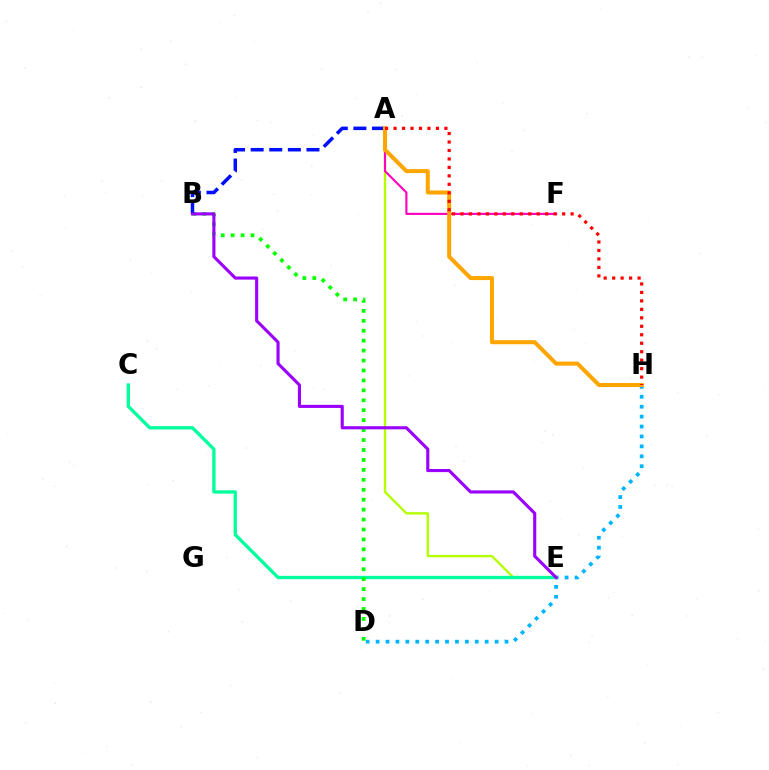{('A', 'E'): [{'color': '#b3ff00', 'line_style': 'solid', 'thickness': 1.7}], ('D', 'H'): [{'color': '#00b5ff', 'line_style': 'dotted', 'thickness': 2.69}], ('A', 'F'): [{'color': '#ff00bd', 'line_style': 'solid', 'thickness': 1.53}], ('C', 'E'): [{'color': '#00ff9d', 'line_style': 'solid', 'thickness': 2.39}], ('B', 'D'): [{'color': '#08ff00', 'line_style': 'dotted', 'thickness': 2.7}], ('A', 'B'): [{'color': '#0010ff', 'line_style': 'dashed', 'thickness': 2.53}], ('B', 'E'): [{'color': '#9b00ff', 'line_style': 'solid', 'thickness': 2.24}], ('A', 'H'): [{'color': '#ffa500', 'line_style': 'solid', 'thickness': 2.9}, {'color': '#ff0000', 'line_style': 'dotted', 'thickness': 2.3}]}